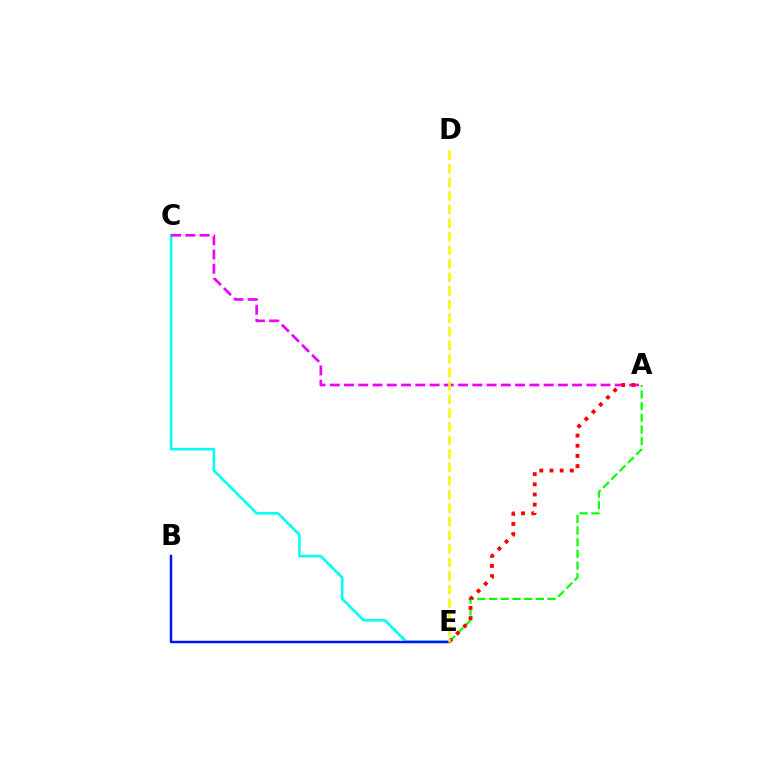{('C', 'E'): [{'color': '#00fff6', 'line_style': 'solid', 'thickness': 1.87}], ('A', 'C'): [{'color': '#ee00ff', 'line_style': 'dashed', 'thickness': 1.94}], ('A', 'E'): [{'color': '#08ff00', 'line_style': 'dashed', 'thickness': 1.59}, {'color': '#ff0000', 'line_style': 'dotted', 'thickness': 2.76}], ('B', 'E'): [{'color': '#0010ff', 'line_style': 'solid', 'thickness': 1.75}], ('D', 'E'): [{'color': '#fcf500', 'line_style': 'dashed', 'thickness': 1.84}]}